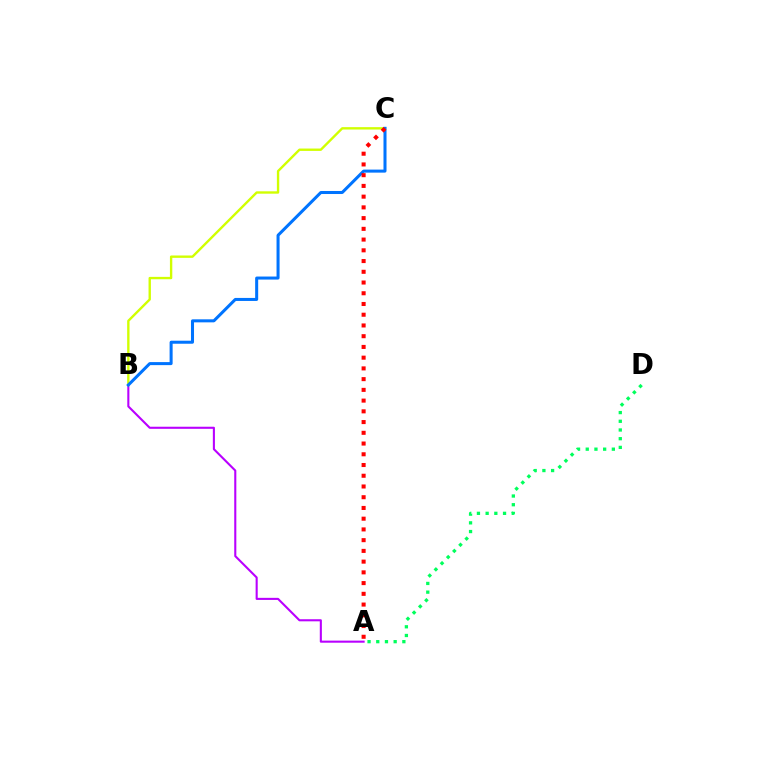{('A', 'B'): [{'color': '#b900ff', 'line_style': 'solid', 'thickness': 1.51}], ('A', 'D'): [{'color': '#00ff5c', 'line_style': 'dotted', 'thickness': 2.36}], ('B', 'C'): [{'color': '#d1ff00', 'line_style': 'solid', 'thickness': 1.71}, {'color': '#0074ff', 'line_style': 'solid', 'thickness': 2.18}], ('A', 'C'): [{'color': '#ff0000', 'line_style': 'dotted', 'thickness': 2.92}]}